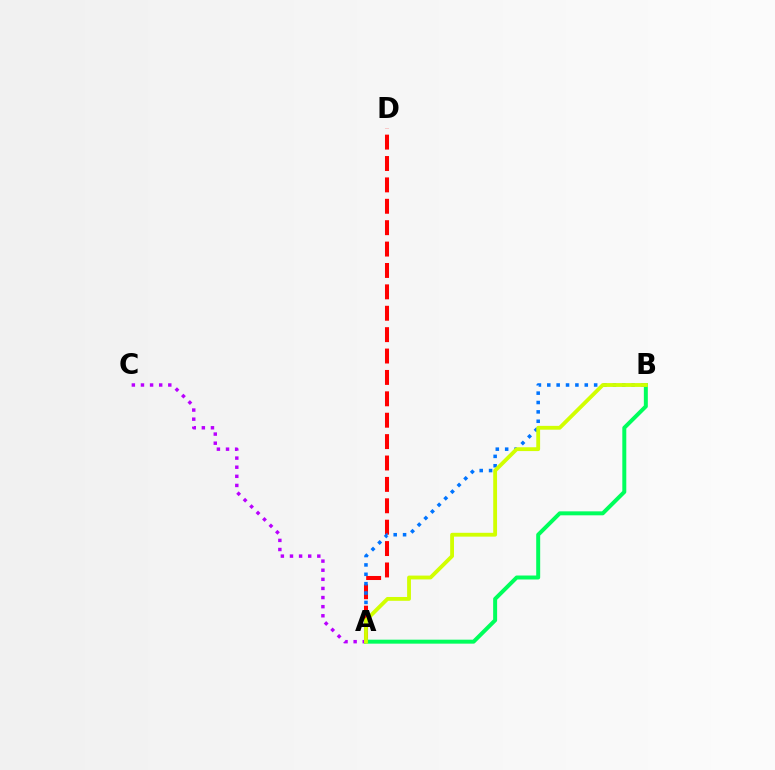{('A', 'D'): [{'color': '#ff0000', 'line_style': 'dashed', 'thickness': 2.91}], ('A', 'C'): [{'color': '#b900ff', 'line_style': 'dotted', 'thickness': 2.48}], ('A', 'B'): [{'color': '#0074ff', 'line_style': 'dotted', 'thickness': 2.55}, {'color': '#00ff5c', 'line_style': 'solid', 'thickness': 2.86}, {'color': '#d1ff00', 'line_style': 'solid', 'thickness': 2.75}]}